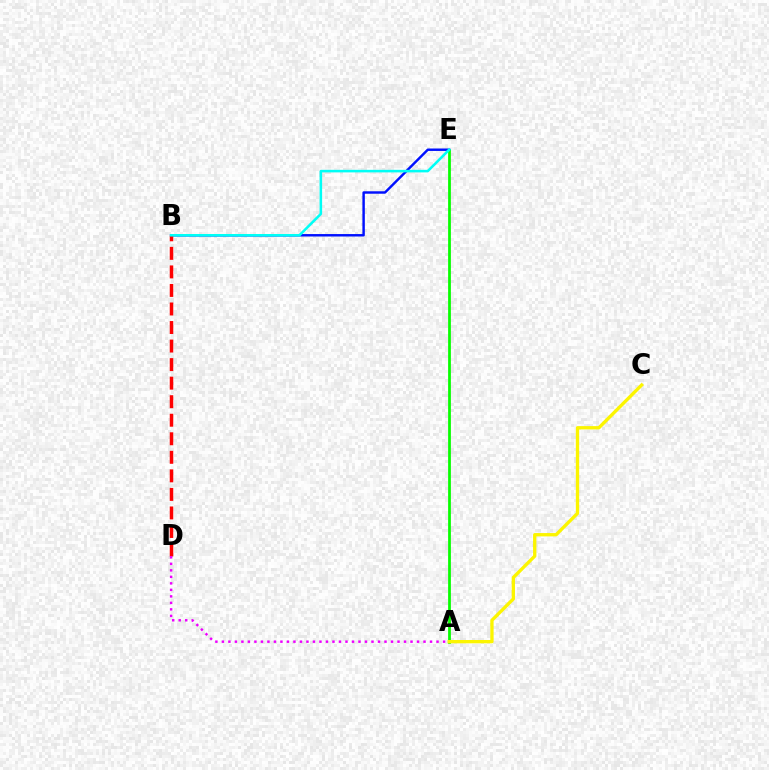{('B', 'E'): [{'color': '#0010ff', 'line_style': 'solid', 'thickness': 1.76}, {'color': '#00fff6', 'line_style': 'solid', 'thickness': 1.84}], ('A', 'E'): [{'color': '#08ff00', 'line_style': 'solid', 'thickness': 1.99}], ('B', 'D'): [{'color': '#ff0000', 'line_style': 'dashed', 'thickness': 2.52}], ('A', 'C'): [{'color': '#fcf500', 'line_style': 'solid', 'thickness': 2.4}], ('A', 'D'): [{'color': '#ee00ff', 'line_style': 'dotted', 'thickness': 1.77}]}